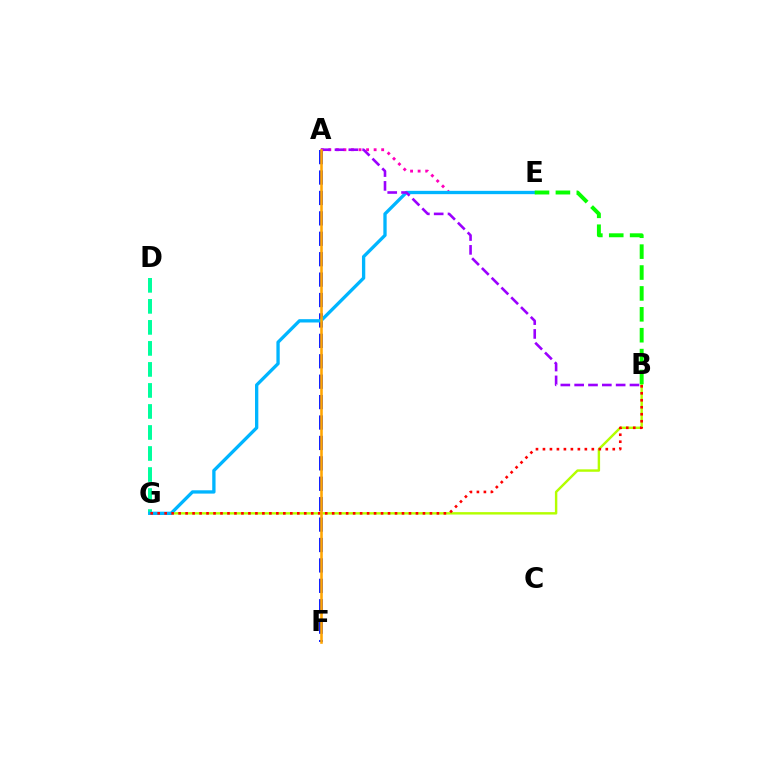{('A', 'F'): [{'color': '#0010ff', 'line_style': 'dashed', 'thickness': 2.77}, {'color': '#ffa500', 'line_style': 'solid', 'thickness': 1.86}], ('B', 'G'): [{'color': '#b3ff00', 'line_style': 'solid', 'thickness': 1.75}, {'color': '#ff0000', 'line_style': 'dotted', 'thickness': 1.9}], ('A', 'E'): [{'color': '#ff00bd', 'line_style': 'dotted', 'thickness': 2.05}], ('D', 'G'): [{'color': '#00ff9d', 'line_style': 'dashed', 'thickness': 2.86}], ('E', 'G'): [{'color': '#00b5ff', 'line_style': 'solid', 'thickness': 2.39}], ('B', 'E'): [{'color': '#08ff00', 'line_style': 'dashed', 'thickness': 2.84}], ('A', 'B'): [{'color': '#9b00ff', 'line_style': 'dashed', 'thickness': 1.88}]}